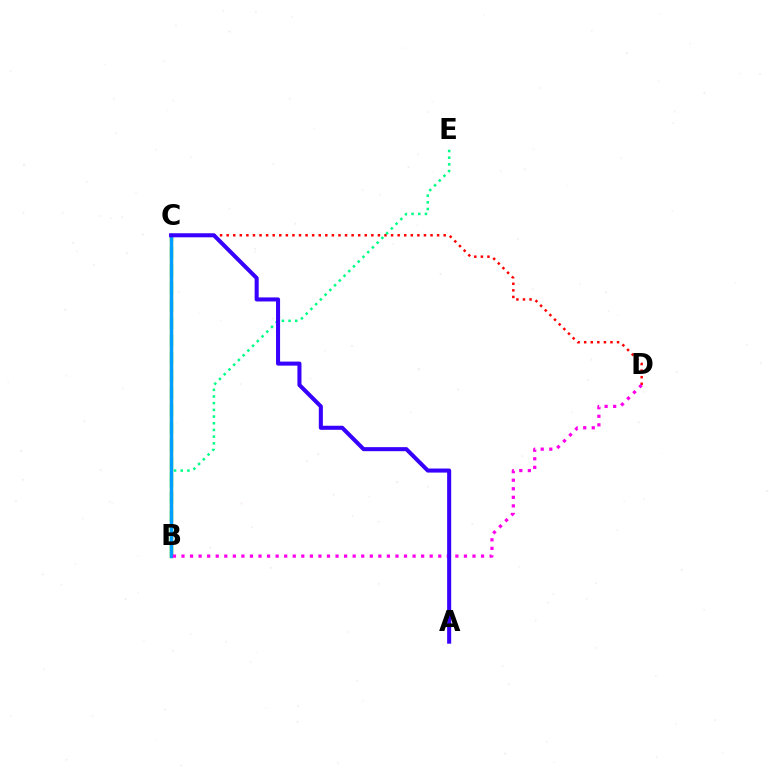{('C', 'D'): [{'color': '#ff0000', 'line_style': 'dotted', 'thickness': 1.79}], ('B', 'C'): [{'color': '#ffd500', 'line_style': 'solid', 'thickness': 2.38}, {'color': '#4fff00', 'line_style': 'dashed', 'thickness': 2.38}, {'color': '#009eff', 'line_style': 'solid', 'thickness': 2.47}], ('B', 'E'): [{'color': '#00ff86', 'line_style': 'dotted', 'thickness': 1.82}], ('B', 'D'): [{'color': '#ff00ed', 'line_style': 'dotted', 'thickness': 2.33}], ('A', 'C'): [{'color': '#3700ff', 'line_style': 'solid', 'thickness': 2.92}]}